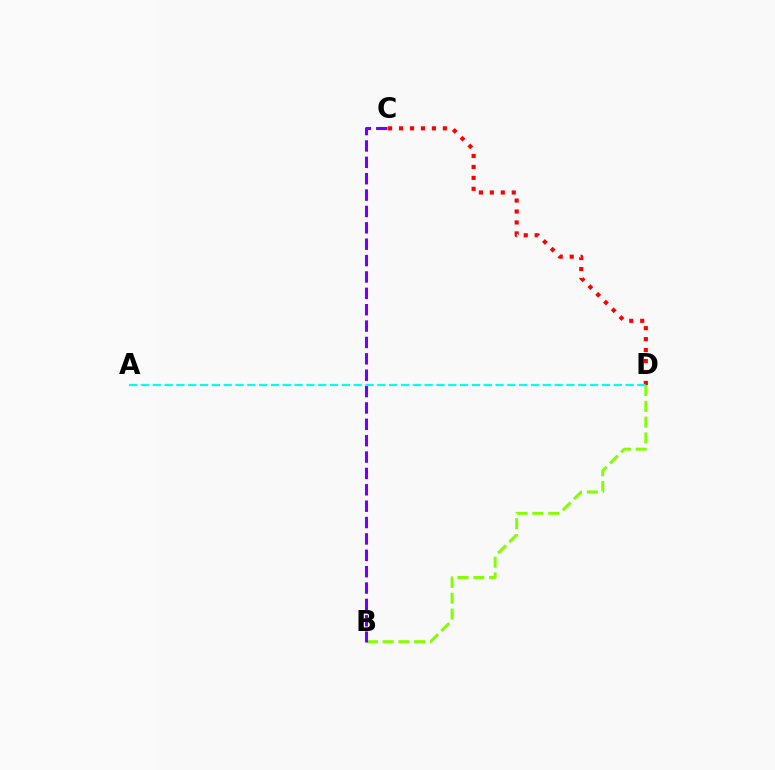{('B', 'D'): [{'color': '#84ff00', 'line_style': 'dashed', 'thickness': 2.15}], ('B', 'C'): [{'color': '#7200ff', 'line_style': 'dashed', 'thickness': 2.22}], ('C', 'D'): [{'color': '#ff0000', 'line_style': 'dotted', 'thickness': 2.98}], ('A', 'D'): [{'color': '#00fff6', 'line_style': 'dashed', 'thickness': 1.61}]}